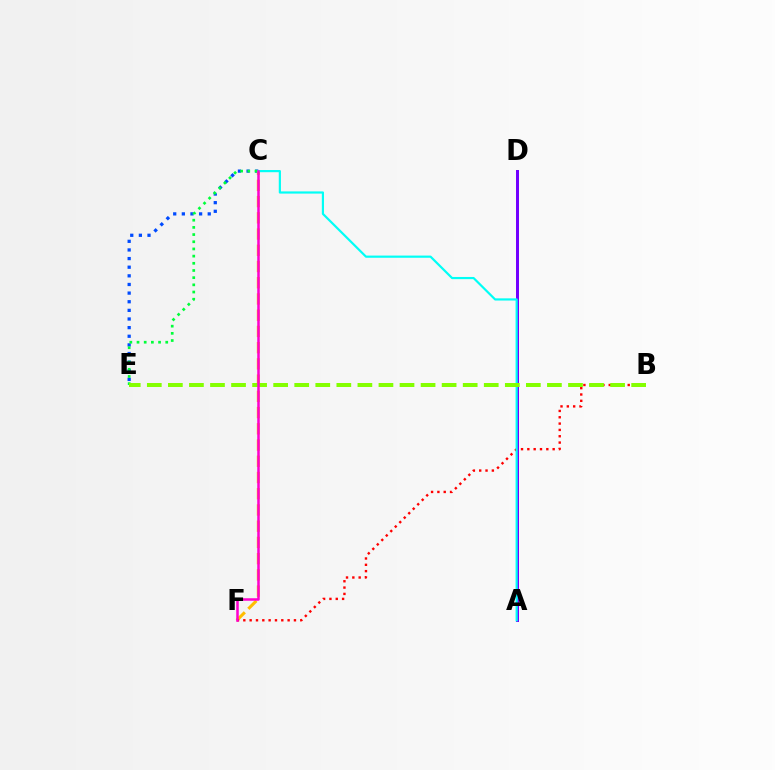{('C', 'E'): [{'color': '#004bff', 'line_style': 'dotted', 'thickness': 2.34}, {'color': '#00ff39', 'line_style': 'dotted', 'thickness': 1.95}], ('C', 'F'): [{'color': '#ffbd00', 'line_style': 'dashed', 'thickness': 2.2}, {'color': '#ff00cf', 'line_style': 'solid', 'thickness': 1.81}], ('A', 'D'): [{'color': '#7200ff', 'line_style': 'solid', 'thickness': 2.15}], ('B', 'F'): [{'color': '#ff0000', 'line_style': 'dotted', 'thickness': 1.72}], ('A', 'C'): [{'color': '#00fff6', 'line_style': 'solid', 'thickness': 1.57}], ('B', 'E'): [{'color': '#84ff00', 'line_style': 'dashed', 'thickness': 2.86}]}